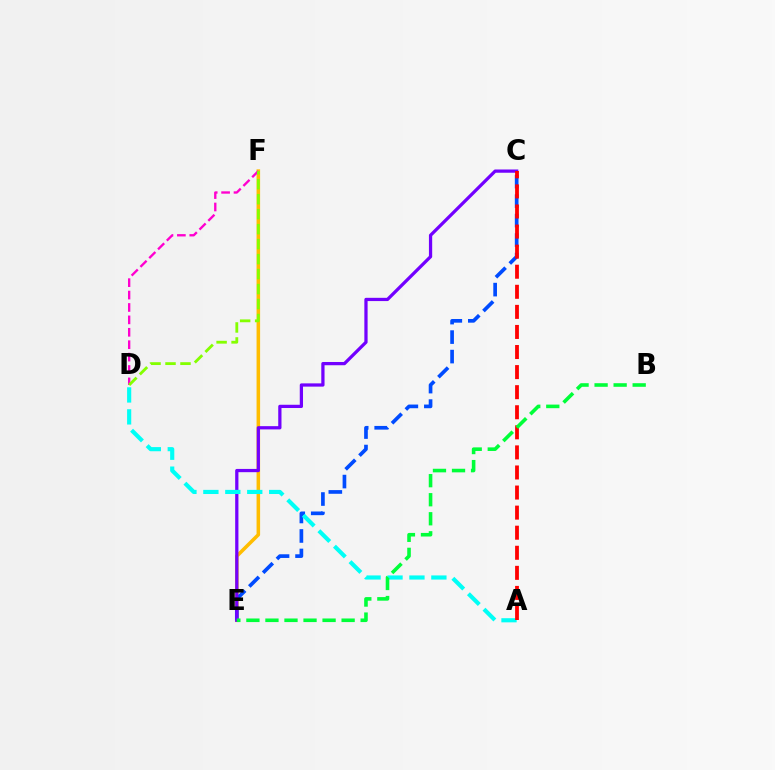{('E', 'F'): [{'color': '#ffbd00', 'line_style': 'solid', 'thickness': 2.56}], ('C', 'E'): [{'color': '#004bff', 'line_style': 'dashed', 'thickness': 2.65}, {'color': '#7200ff', 'line_style': 'solid', 'thickness': 2.34}], ('D', 'F'): [{'color': '#ff00cf', 'line_style': 'dashed', 'thickness': 1.69}, {'color': '#84ff00', 'line_style': 'dashed', 'thickness': 2.03}], ('A', 'D'): [{'color': '#00fff6', 'line_style': 'dashed', 'thickness': 2.98}], ('A', 'C'): [{'color': '#ff0000', 'line_style': 'dashed', 'thickness': 2.73}], ('B', 'E'): [{'color': '#00ff39', 'line_style': 'dashed', 'thickness': 2.59}]}